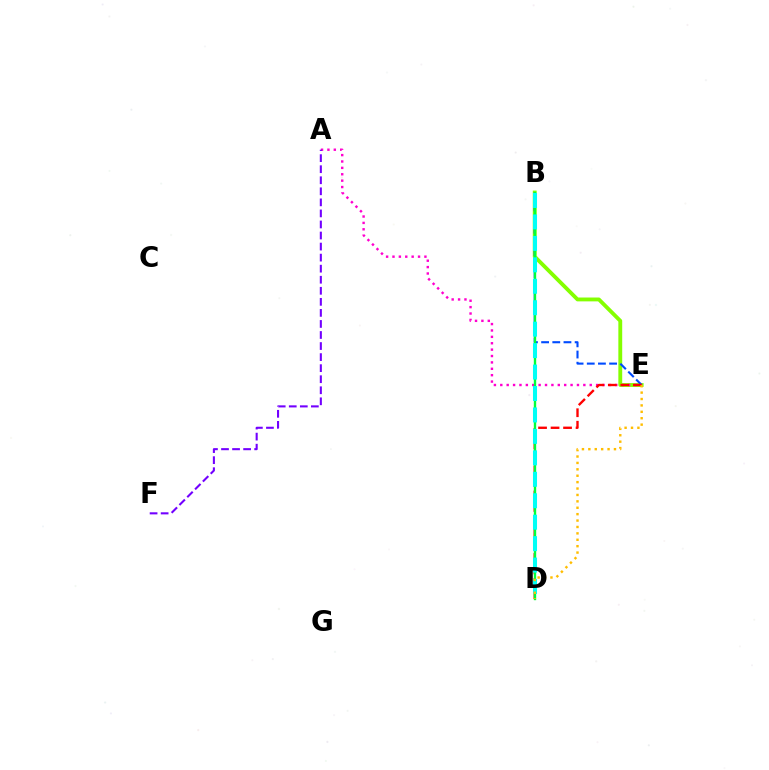{('B', 'E'): [{'color': '#84ff00', 'line_style': 'solid', 'thickness': 2.77}, {'color': '#004bff', 'line_style': 'dashed', 'thickness': 1.52}], ('A', 'E'): [{'color': '#ff00cf', 'line_style': 'dotted', 'thickness': 1.74}], ('D', 'E'): [{'color': '#ff0000', 'line_style': 'dashed', 'thickness': 1.7}, {'color': '#ffbd00', 'line_style': 'dotted', 'thickness': 1.74}], ('B', 'D'): [{'color': '#00ff39', 'line_style': 'solid', 'thickness': 1.71}, {'color': '#00fff6', 'line_style': 'dashed', 'thickness': 2.91}], ('A', 'F'): [{'color': '#7200ff', 'line_style': 'dashed', 'thickness': 1.5}]}